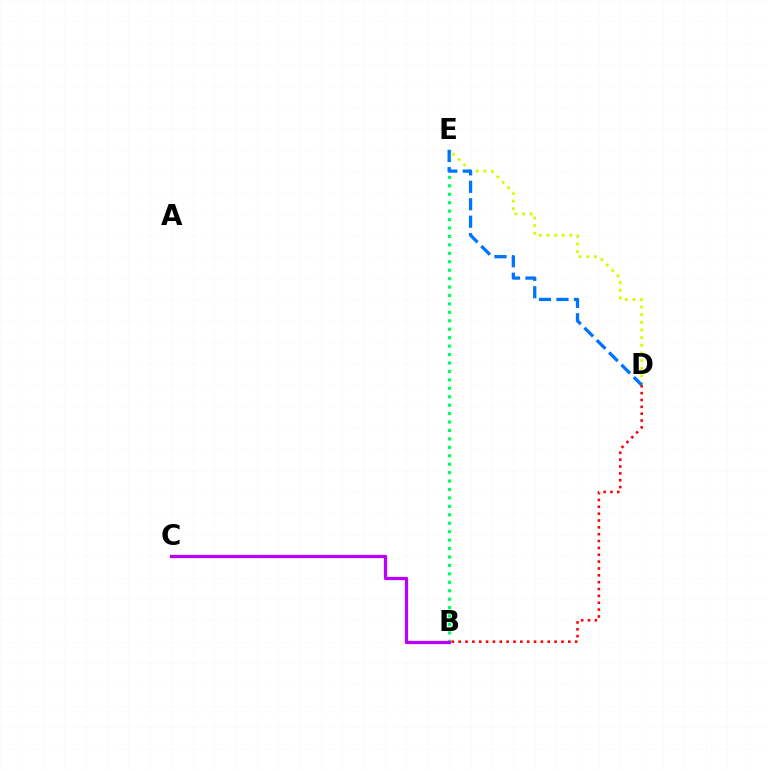{('B', 'D'): [{'color': '#ff0000', 'line_style': 'dotted', 'thickness': 1.86}], ('B', 'E'): [{'color': '#00ff5c', 'line_style': 'dotted', 'thickness': 2.29}], ('B', 'C'): [{'color': '#b900ff', 'line_style': 'solid', 'thickness': 2.35}], ('D', 'E'): [{'color': '#d1ff00', 'line_style': 'dotted', 'thickness': 2.08}, {'color': '#0074ff', 'line_style': 'dashed', 'thickness': 2.37}]}